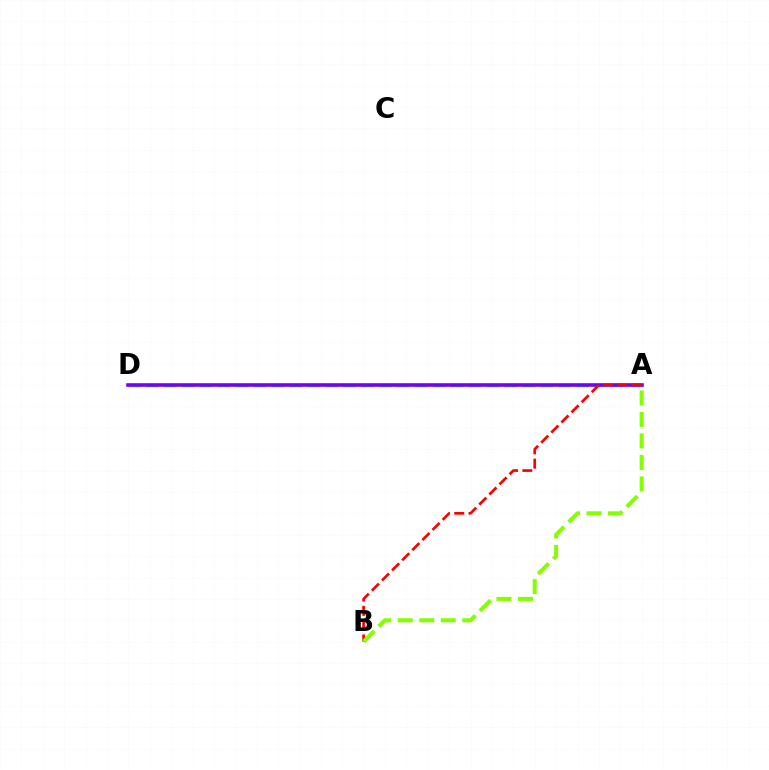{('A', 'D'): [{'color': '#00fff6', 'line_style': 'dashed', 'thickness': 2.43}, {'color': '#7200ff', 'line_style': 'solid', 'thickness': 2.59}], ('A', 'B'): [{'color': '#ff0000', 'line_style': 'dashed', 'thickness': 1.94}, {'color': '#84ff00', 'line_style': 'dashed', 'thickness': 2.92}]}